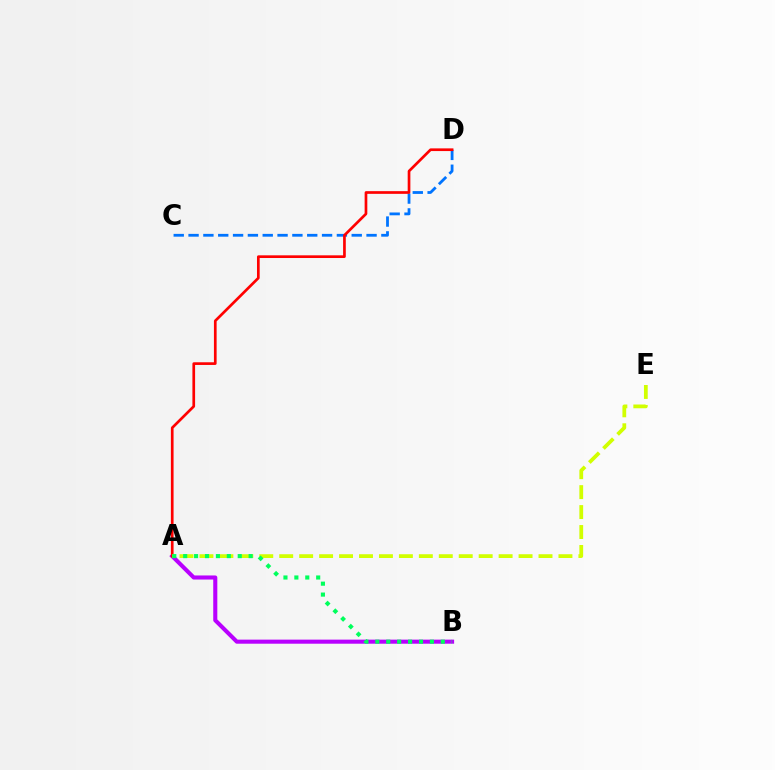{('A', 'B'): [{'color': '#b900ff', 'line_style': 'solid', 'thickness': 2.94}, {'color': '#00ff5c', 'line_style': 'dotted', 'thickness': 2.96}], ('C', 'D'): [{'color': '#0074ff', 'line_style': 'dashed', 'thickness': 2.02}], ('A', 'D'): [{'color': '#ff0000', 'line_style': 'solid', 'thickness': 1.93}], ('A', 'E'): [{'color': '#d1ff00', 'line_style': 'dashed', 'thickness': 2.71}]}